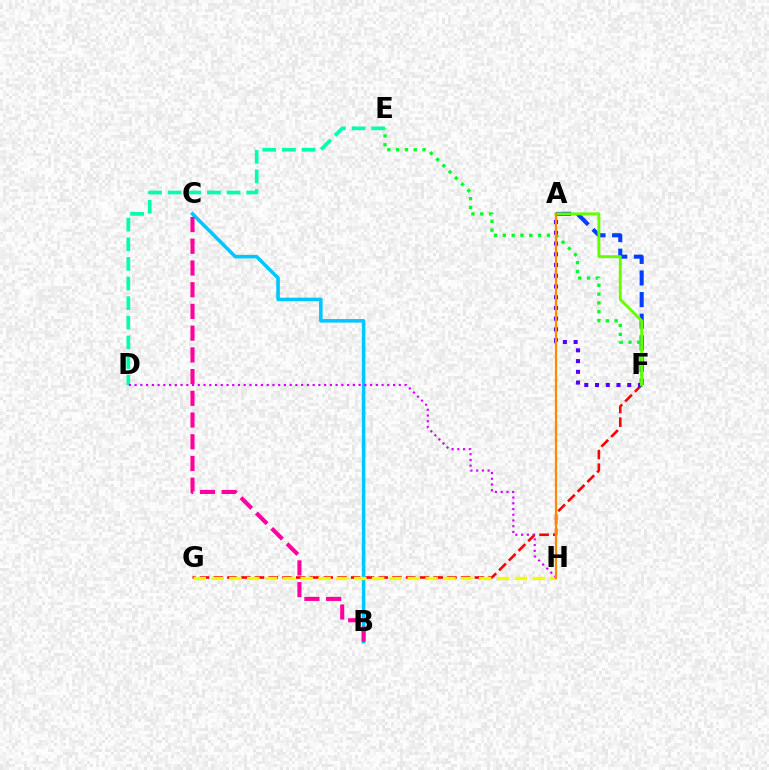{('A', 'F'): [{'color': '#003fff', 'line_style': 'dashed', 'thickness': 2.93}, {'color': '#4f00ff', 'line_style': 'dotted', 'thickness': 2.92}, {'color': '#66ff00', 'line_style': 'solid', 'thickness': 2.11}], ('F', 'G'): [{'color': '#ff0000', 'line_style': 'dashed', 'thickness': 1.87}], ('B', 'C'): [{'color': '#00c7ff', 'line_style': 'solid', 'thickness': 2.57}, {'color': '#ff00a0', 'line_style': 'dashed', 'thickness': 2.95}], ('G', 'H'): [{'color': '#eeff00', 'line_style': 'dashed', 'thickness': 2.42}], ('D', 'E'): [{'color': '#00ffaf', 'line_style': 'dashed', 'thickness': 2.67}], ('D', 'H'): [{'color': '#d600ff', 'line_style': 'dotted', 'thickness': 1.56}], ('E', 'F'): [{'color': '#00ff27', 'line_style': 'dotted', 'thickness': 2.39}], ('A', 'H'): [{'color': '#ff8800', 'line_style': 'solid', 'thickness': 1.63}]}